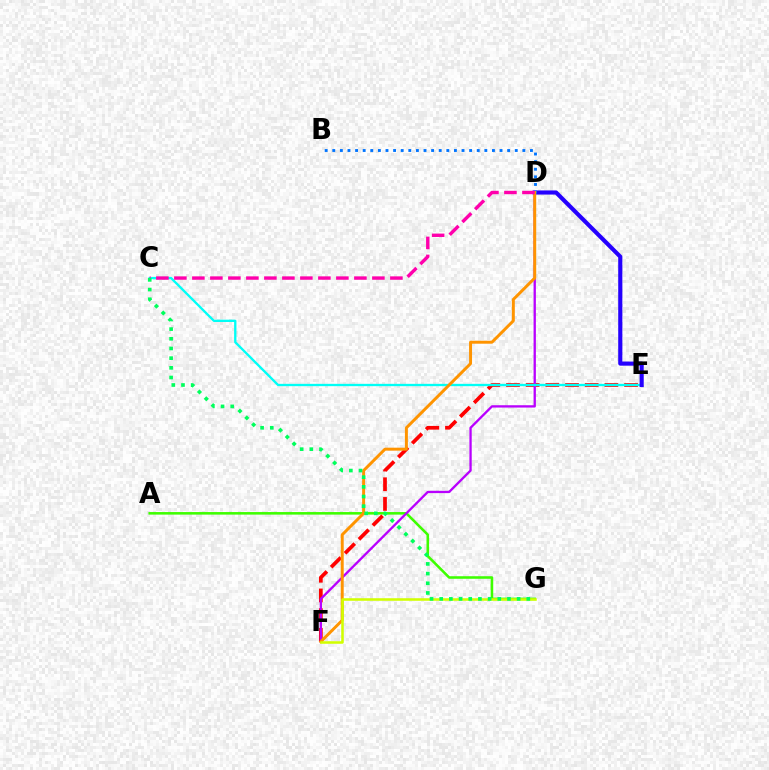{('A', 'G'): [{'color': '#3dff00', 'line_style': 'solid', 'thickness': 1.84}], ('E', 'F'): [{'color': '#ff0000', 'line_style': 'dashed', 'thickness': 2.67}], ('D', 'F'): [{'color': '#b900ff', 'line_style': 'solid', 'thickness': 1.67}, {'color': '#ff9400', 'line_style': 'solid', 'thickness': 2.13}], ('C', 'E'): [{'color': '#00fff6', 'line_style': 'solid', 'thickness': 1.67}], ('D', 'E'): [{'color': '#2500ff', 'line_style': 'solid', 'thickness': 2.97}], ('B', 'D'): [{'color': '#0074ff', 'line_style': 'dotted', 'thickness': 2.07}], ('C', 'D'): [{'color': '#ff00ac', 'line_style': 'dashed', 'thickness': 2.45}], ('F', 'G'): [{'color': '#d1ff00', 'line_style': 'solid', 'thickness': 1.84}], ('C', 'G'): [{'color': '#00ff5c', 'line_style': 'dotted', 'thickness': 2.63}]}